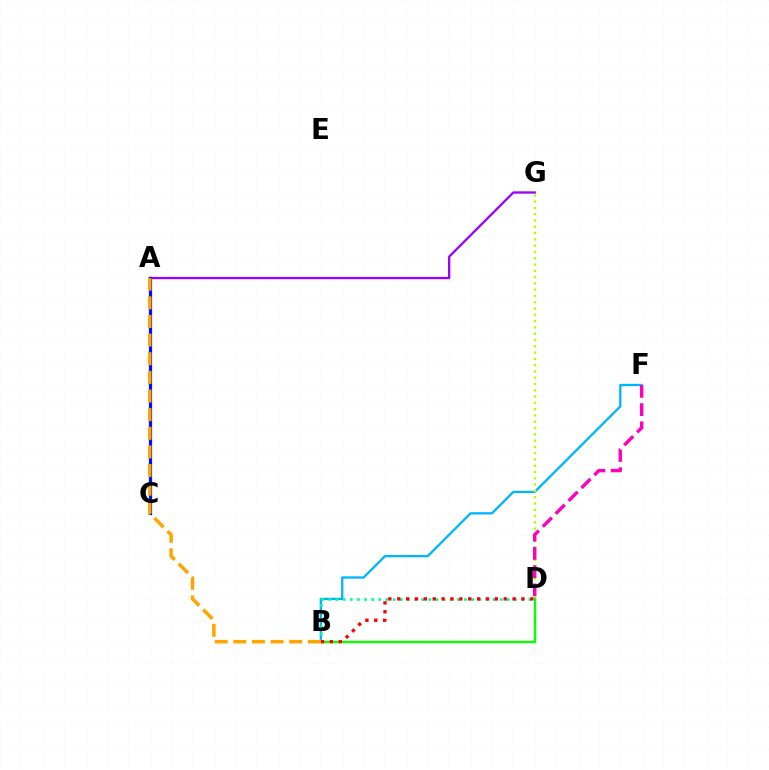{('B', 'F'): [{'color': '#00b5ff', 'line_style': 'solid', 'thickness': 1.66}], ('A', 'G'): [{'color': '#9b00ff', 'line_style': 'solid', 'thickness': 1.66}], ('B', 'D'): [{'color': '#00ff9d', 'line_style': 'dotted', 'thickness': 1.94}, {'color': '#08ff00', 'line_style': 'solid', 'thickness': 1.72}, {'color': '#ff0000', 'line_style': 'dotted', 'thickness': 2.41}], ('D', 'G'): [{'color': '#b3ff00', 'line_style': 'dotted', 'thickness': 1.71}], ('D', 'F'): [{'color': '#ff00bd', 'line_style': 'dashed', 'thickness': 2.48}], ('A', 'C'): [{'color': '#0010ff', 'line_style': 'solid', 'thickness': 2.33}], ('A', 'B'): [{'color': '#ffa500', 'line_style': 'dashed', 'thickness': 2.53}]}